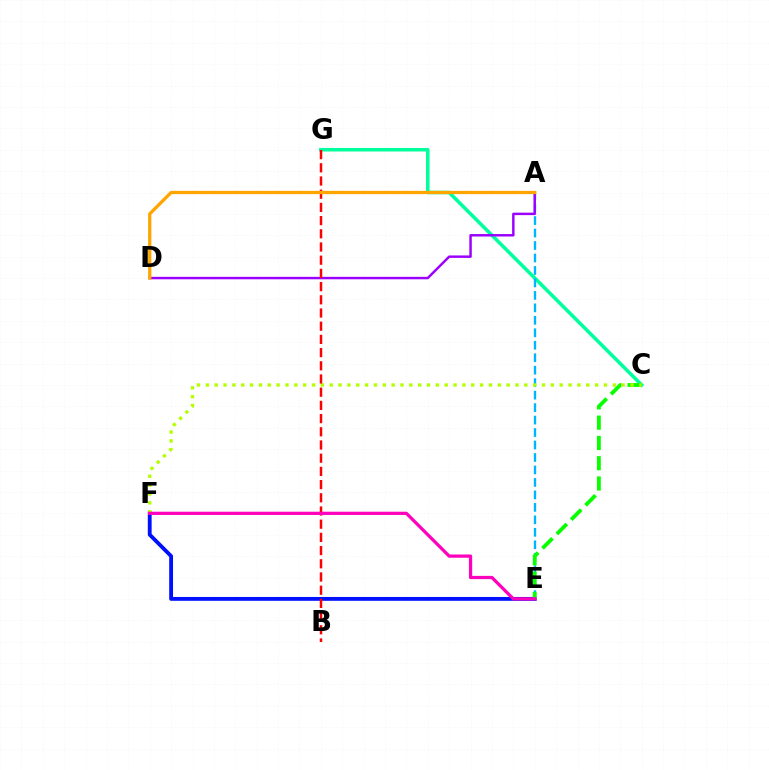{('C', 'G'): [{'color': '#00ff9d', 'line_style': 'solid', 'thickness': 2.55}], ('A', 'E'): [{'color': '#00b5ff', 'line_style': 'dashed', 'thickness': 1.69}], ('E', 'F'): [{'color': '#0010ff', 'line_style': 'solid', 'thickness': 2.76}, {'color': '#ff00bd', 'line_style': 'solid', 'thickness': 2.33}], ('A', 'D'): [{'color': '#9b00ff', 'line_style': 'solid', 'thickness': 1.77}, {'color': '#ffa500', 'line_style': 'solid', 'thickness': 2.35}], ('C', 'E'): [{'color': '#08ff00', 'line_style': 'dashed', 'thickness': 2.75}], ('C', 'F'): [{'color': '#b3ff00', 'line_style': 'dotted', 'thickness': 2.4}], ('B', 'G'): [{'color': '#ff0000', 'line_style': 'dashed', 'thickness': 1.79}]}